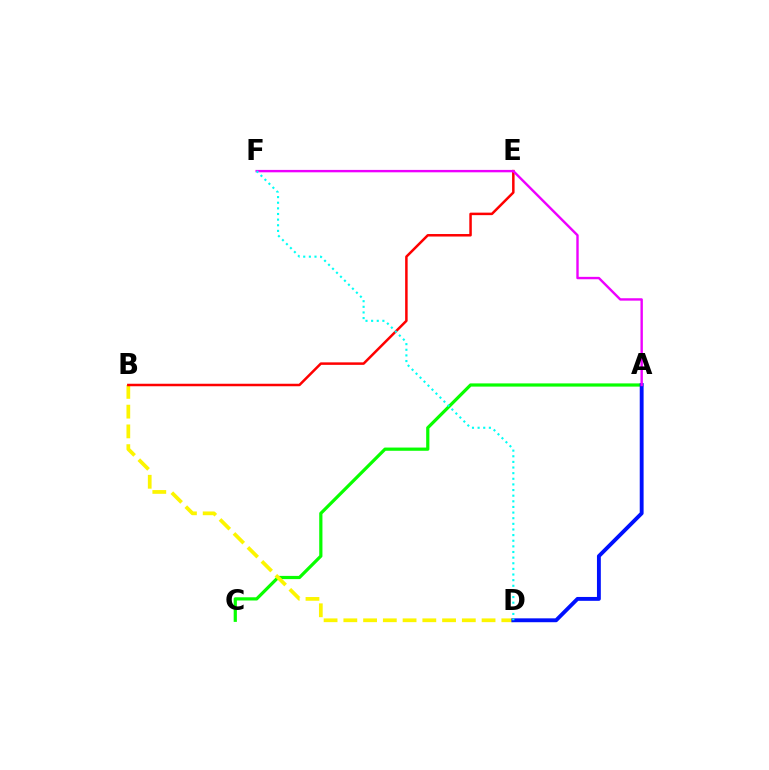{('A', 'C'): [{'color': '#08ff00', 'line_style': 'solid', 'thickness': 2.31}], ('B', 'D'): [{'color': '#fcf500', 'line_style': 'dashed', 'thickness': 2.68}], ('B', 'E'): [{'color': '#ff0000', 'line_style': 'solid', 'thickness': 1.8}], ('A', 'D'): [{'color': '#0010ff', 'line_style': 'solid', 'thickness': 2.79}], ('A', 'F'): [{'color': '#ee00ff', 'line_style': 'solid', 'thickness': 1.73}], ('D', 'F'): [{'color': '#00fff6', 'line_style': 'dotted', 'thickness': 1.53}]}